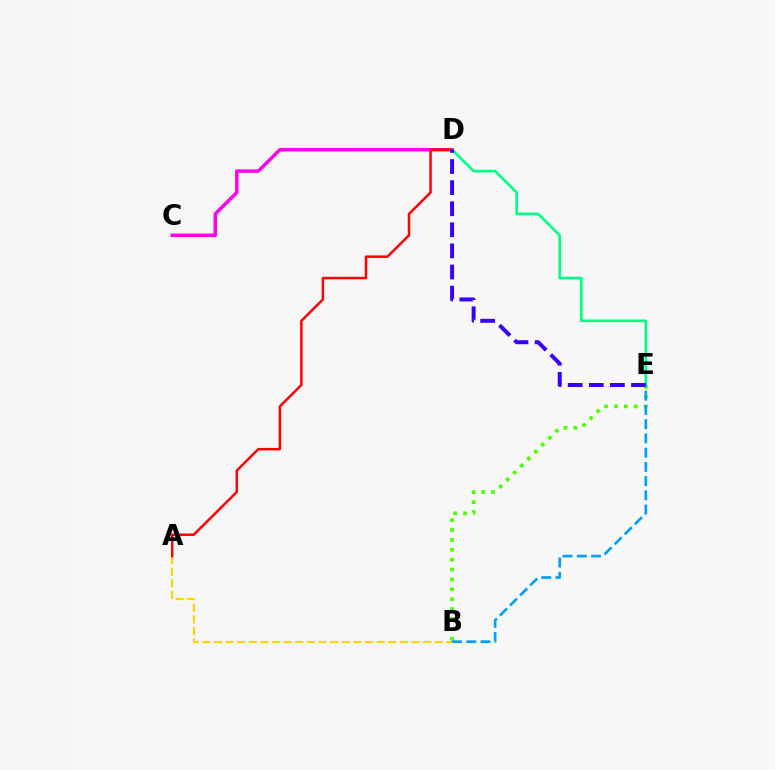{('A', 'B'): [{'color': '#ffd500', 'line_style': 'dashed', 'thickness': 1.58}], ('C', 'D'): [{'color': '#ff00ed', 'line_style': 'solid', 'thickness': 2.51}], ('B', 'E'): [{'color': '#4fff00', 'line_style': 'dotted', 'thickness': 2.69}, {'color': '#009eff', 'line_style': 'dashed', 'thickness': 1.93}], ('D', 'E'): [{'color': '#00ff86', 'line_style': 'solid', 'thickness': 1.93}, {'color': '#3700ff', 'line_style': 'dashed', 'thickness': 2.87}], ('A', 'D'): [{'color': '#ff0000', 'line_style': 'solid', 'thickness': 1.79}]}